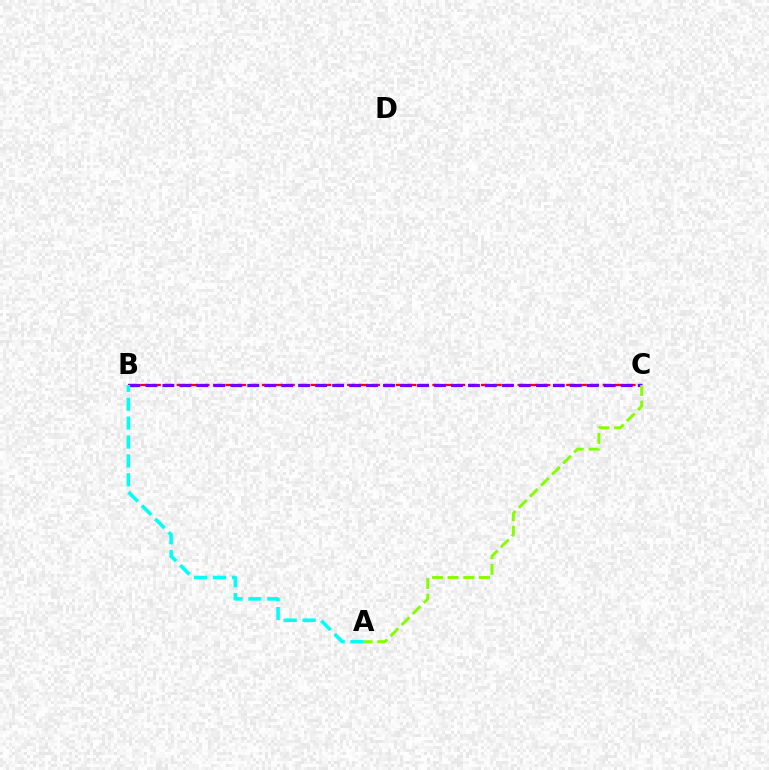{('B', 'C'): [{'color': '#ff0000', 'line_style': 'dashed', 'thickness': 1.65}, {'color': '#7200ff', 'line_style': 'dashed', 'thickness': 2.31}], ('A', 'C'): [{'color': '#84ff00', 'line_style': 'dashed', 'thickness': 2.13}], ('A', 'B'): [{'color': '#00fff6', 'line_style': 'dashed', 'thickness': 2.57}]}